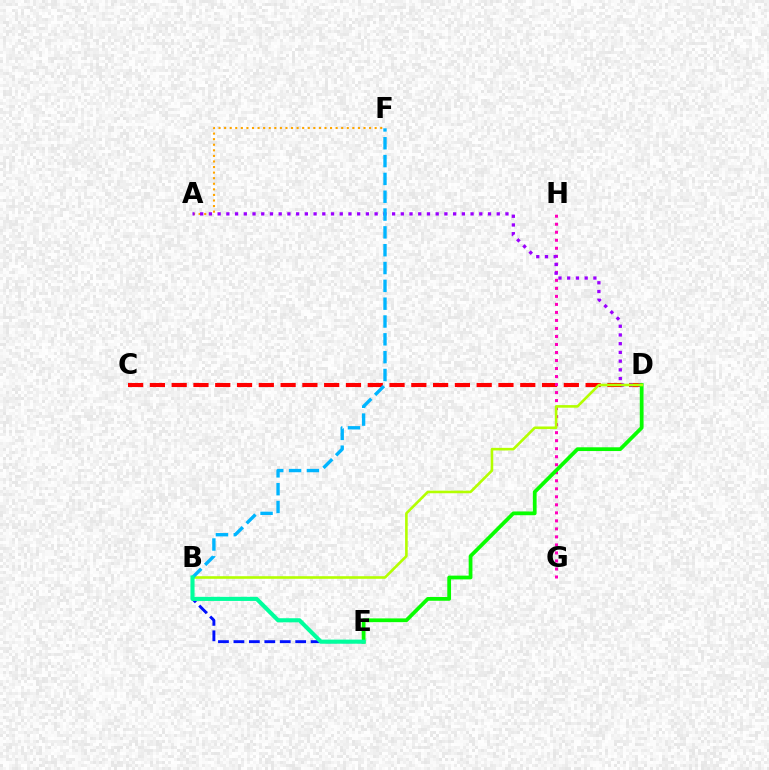{('C', 'D'): [{'color': '#ff0000', 'line_style': 'dashed', 'thickness': 2.96}], ('B', 'E'): [{'color': '#0010ff', 'line_style': 'dashed', 'thickness': 2.1}, {'color': '#00ff9d', 'line_style': 'solid', 'thickness': 2.95}], ('A', 'F'): [{'color': '#ffa500', 'line_style': 'dotted', 'thickness': 1.51}], ('G', 'H'): [{'color': '#ff00bd', 'line_style': 'dotted', 'thickness': 2.18}], ('A', 'D'): [{'color': '#9b00ff', 'line_style': 'dotted', 'thickness': 2.37}], ('D', 'E'): [{'color': '#08ff00', 'line_style': 'solid', 'thickness': 2.71}], ('B', 'D'): [{'color': '#b3ff00', 'line_style': 'solid', 'thickness': 1.87}], ('B', 'F'): [{'color': '#00b5ff', 'line_style': 'dashed', 'thickness': 2.42}]}